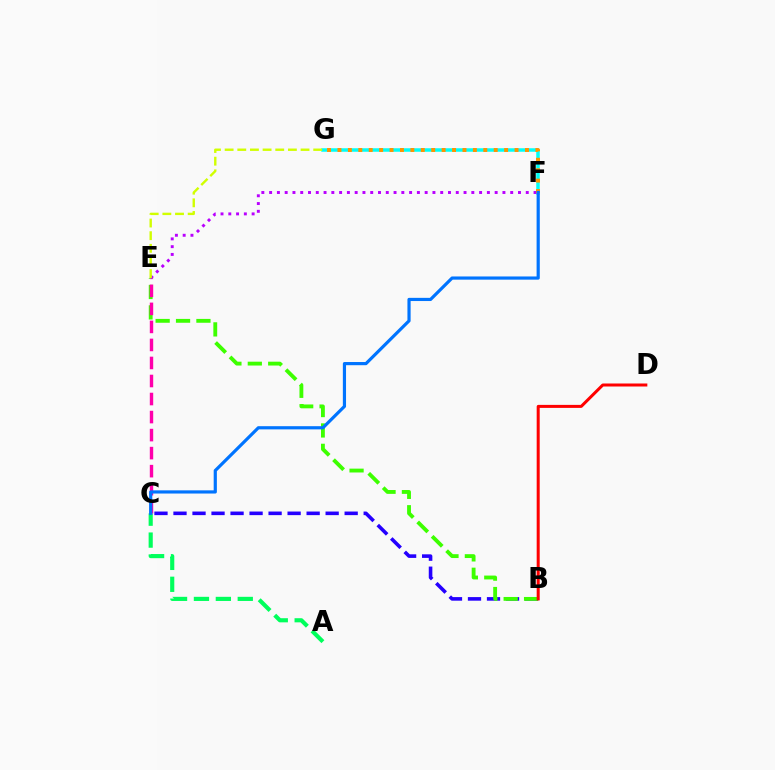{('F', 'G'): [{'color': '#00fff6', 'line_style': 'solid', 'thickness': 2.52}, {'color': '#ff9400', 'line_style': 'dotted', 'thickness': 2.83}], ('B', 'C'): [{'color': '#2500ff', 'line_style': 'dashed', 'thickness': 2.58}], ('A', 'C'): [{'color': '#00ff5c', 'line_style': 'dashed', 'thickness': 2.98}], ('B', 'E'): [{'color': '#3dff00', 'line_style': 'dashed', 'thickness': 2.77}], ('C', 'E'): [{'color': '#ff00ac', 'line_style': 'dashed', 'thickness': 2.45}], ('E', 'F'): [{'color': '#b900ff', 'line_style': 'dotted', 'thickness': 2.11}], ('E', 'G'): [{'color': '#d1ff00', 'line_style': 'dashed', 'thickness': 1.72}], ('B', 'D'): [{'color': '#ff0000', 'line_style': 'solid', 'thickness': 2.17}], ('C', 'F'): [{'color': '#0074ff', 'line_style': 'solid', 'thickness': 2.29}]}